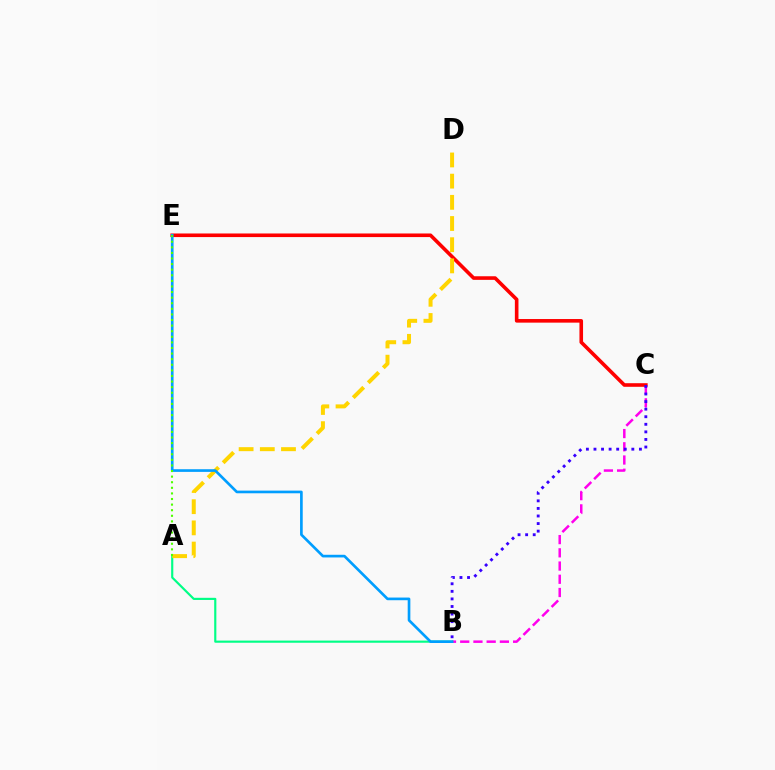{('B', 'C'): [{'color': '#ff00ed', 'line_style': 'dashed', 'thickness': 1.8}, {'color': '#3700ff', 'line_style': 'dotted', 'thickness': 2.06}], ('A', 'B'): [{'color': '#00ff86', 'line_style': 'solid', 'thickness': 1.55}], ('C', 'E'): [{'color': '#ff0000', 'line_style': 'solid', 'thickness': 2.59}], ('A', 'D'): [{'color': '#ffd500', 'line_style': 'dashed', 'thickness': 2.88}], ('B', 'E'): [{'color': '#009eff', 'line_style': 'solid', 'thickness': 1.92}], ('A', 'E'): [{'color': '#4fff00', 'line_style': 'dotted', 'thickness': 1.52}]}